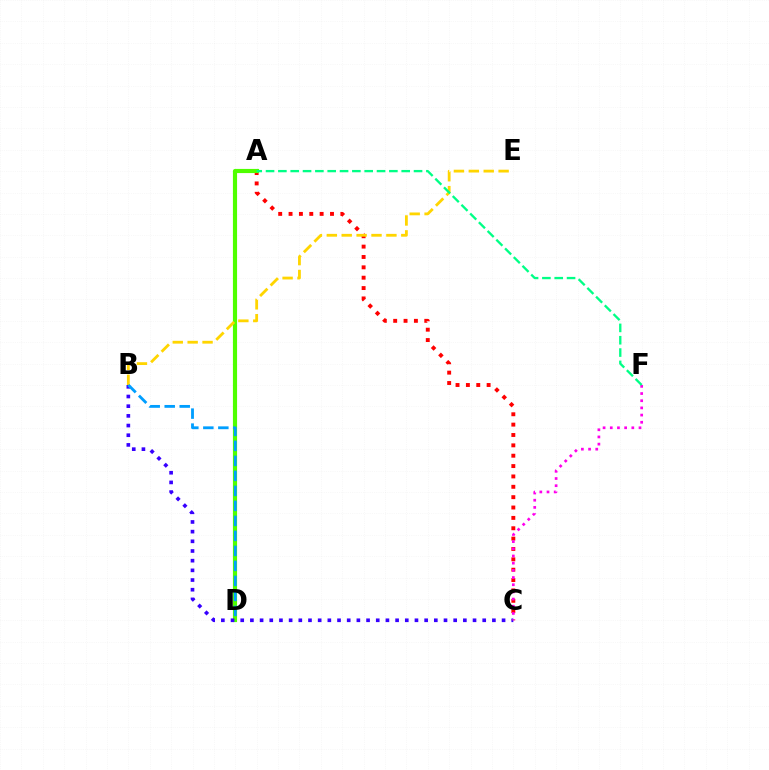{('A', 'C'): [{'color': '#ff0000', 'line_style': 'dotted', 'thickness': 2.82}], ('A', 'D'): [{'color': '#4fff00', 'line_style': 'solid', 'thickness': 2.99}], ('B', 'C'): [{'color': '#3700ff', 'line_style': 'dotted', 'thickness': 2.63}], ('C', 'F'): [{'color': '#ff00ed', 'line_style': 'dotted', 'thickness': 1.95}], ('B', 'E'): [{'color': '#ffd500', 'line_style': 'dashed', 'thickness': 2.02}], ('A', 'F'): [{'color': '#00ff86', 'line_style': 'dashed', 'thickness': 1.68}], ('B', 'D'): [{'color': '#009eff', 'line_style': 'dashed', 'thickness': 2.04}]}